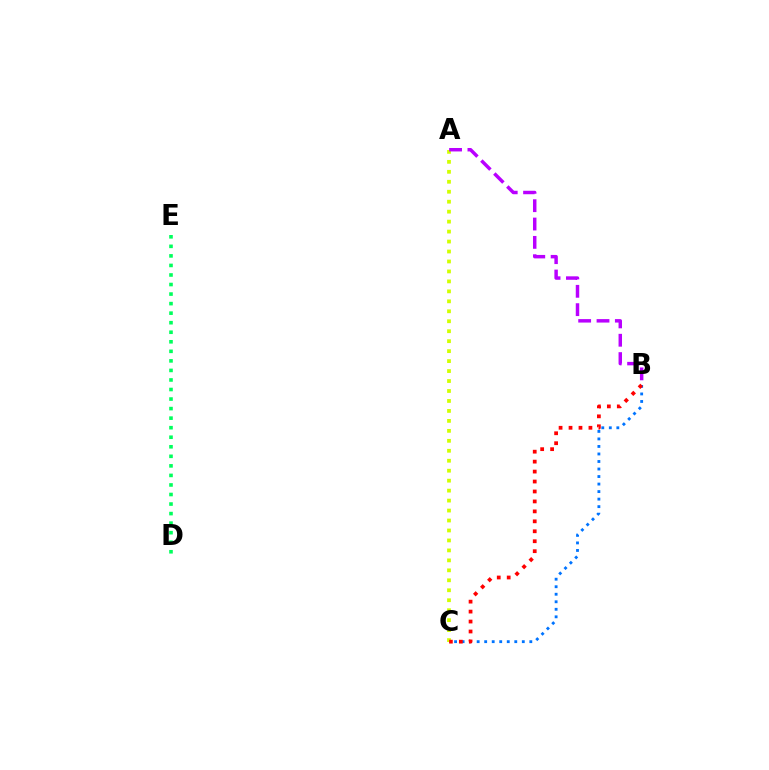{('B', 'C'): [{'color': '#0074ff', 'line_style': 'dotted', 'thickness': 2.04}, {'color': '#ff0000', 'line_style': 'dotted', 'thickness': 2.7}], ('A', 'C'): [{'color': '#d1ff00', 'line_style': 'dotted', 'thickness': 2.71}], ('A', 'B'): [{'color': '#b900ff', 'line_style': 'dashed', 'thickness': 2.49}], ('D', 'E'): [{'color': '#00ff5c', 'line_style': 'dotted', 'thickness': 2.59}]}